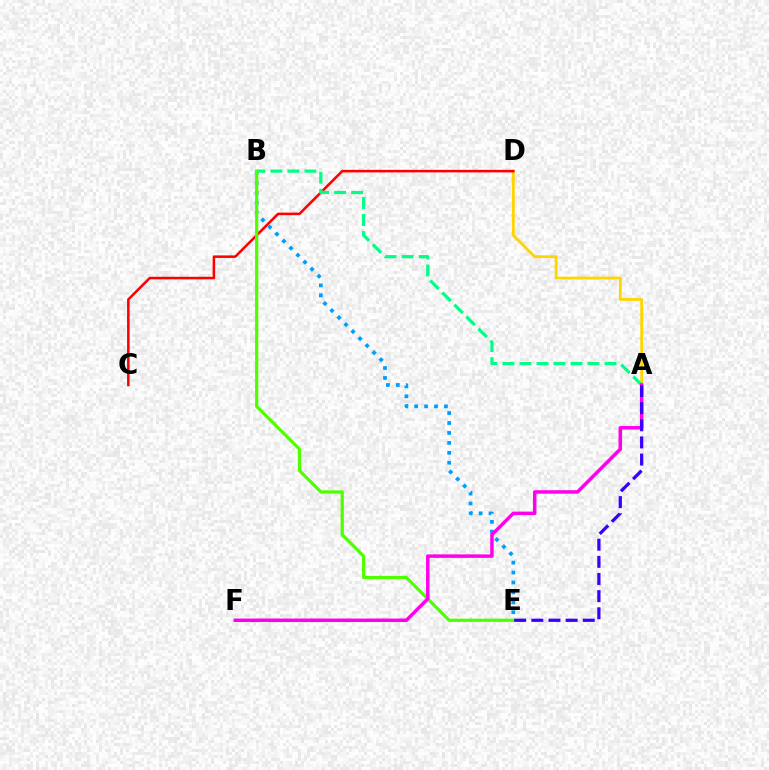{('B', 'E'): [{'color': '#009eff', 'line_style': 'dotted', 'thickness': 2.7}, {'color': '#4fff00', 'line_style': 'solid', 'thickness': 2.31}], ('A', 'D'): [{'color': '#ffd500', 'line_style': 'solid', 'thickness': 2.01}], ('C', 'D'): [{'color': '#ff0000', 'line_style': 'solid', 'thickness': 1.83}], ('A', 'B'): [{'color': '#00ff86', 'line_style': 'dashed', 'thickness': 2.31}], ('A', 'F'): [{'color': '#ff00ed', 'line_style': 'solid', 'thickness': 2.51}], ('A', 'E'): [{'color': '#3700ff', 'line_style': 'dashed', 'thickness': 2.33}]}